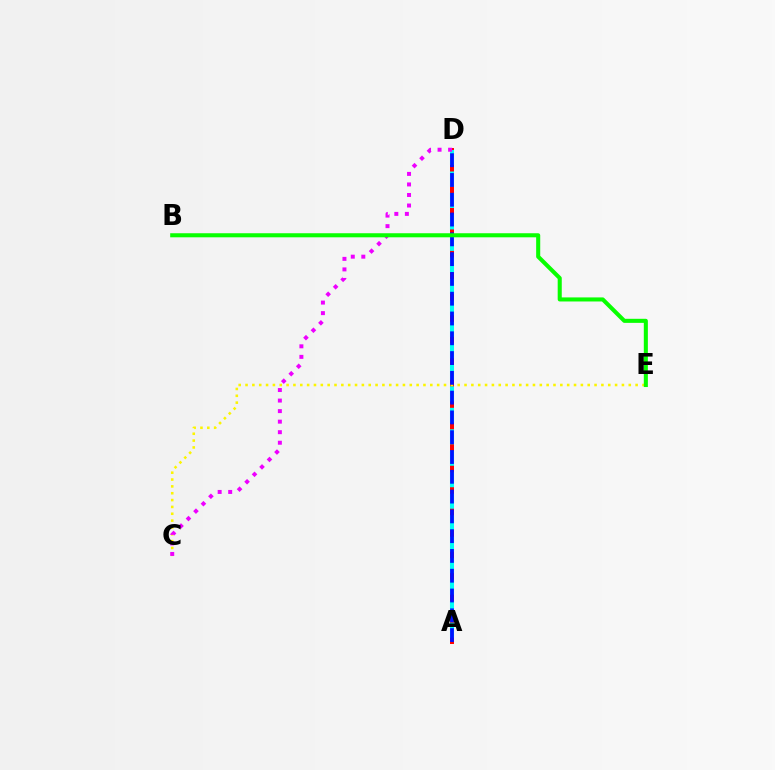{('A', 'D'): [{'color': '#ff0000', 'line_style': 'solid', 'thickness': 2.86}, {'color': '#00fff6', 'line_style': 'dashed', 'thickness': 2.92}, {'color': '#0010ff', 'line_style': 'dashed', 'thickness': 2.69}], ('C', 'E'): [{'color': '#fcf500', 'line_style': 'dotted', 'thickness': 1.86}], ('C', 'D'): [{'color': '#ee00ff', 'line_style': 'dotted', 'thickness': 2.86}], ('B', 'E'): [{'color': '#08ff00', 'line_style': 'solid', 'thickness': 2.92}]}